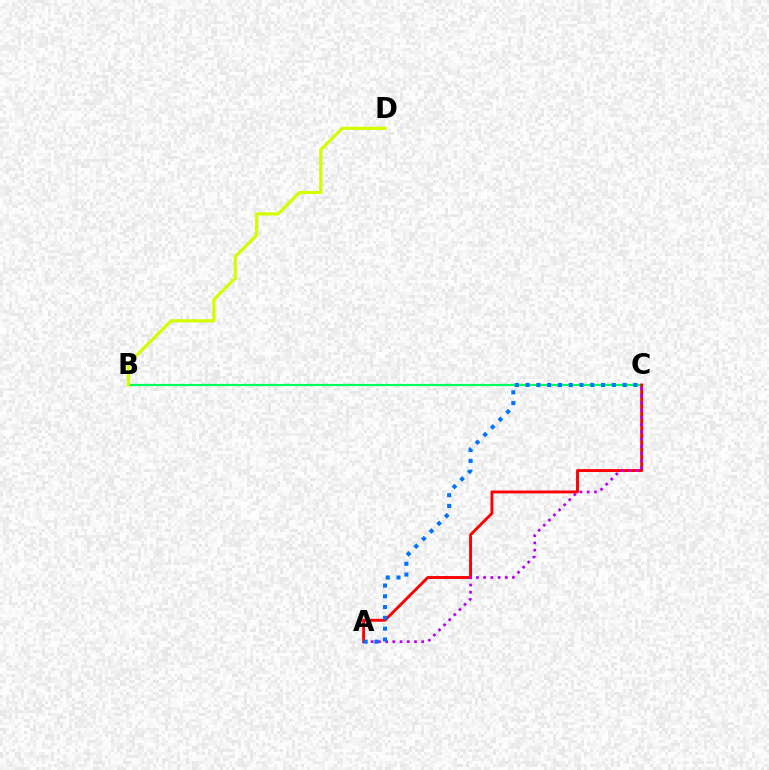{('B', 'C'): [{'color': '#00ff5c', 'line_style': 'solid', 'thickness': 1.58}], ('A', 'C'): [{'color': '#ff0000', 'line_style': 'solid', 'thickness': 2.08}, {'color': '#b900ff', 'line_style': 'dotted', 'thickness': 1.96}, {'color': '#0074ff', 'line_style': 'dotted', 'thickness': 2.93}], ('B', 'D'): [{'color': '#d1ff00', 'line_style': 'solid', 'thickness': 2.29}]}